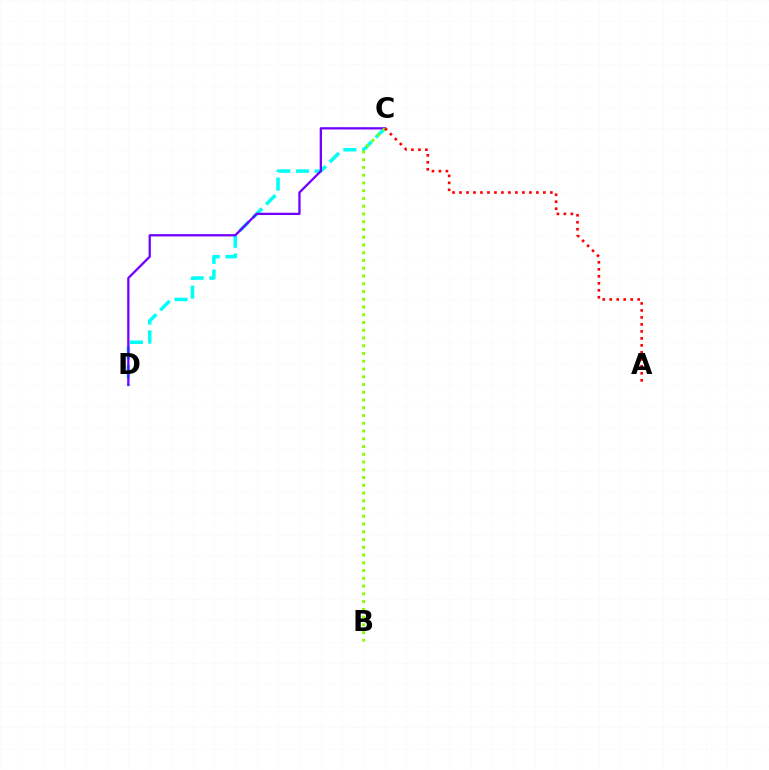{('C', 'D'): [{'color': '#00fff6', 'line_style': 'dashed', 'thickness': 2.54}, {'color': '#7200ff', 'line_style': 'solid', 'thickness': 1.65}], ('B', 'C'): [{'color': '#84ff00', 'line_style': 'dotted', 'thickness': 2.11}], ('A', 'C'): [{'color': '#ff0000', 'line_style': 'dotted', 'thickness': 1.9}]}